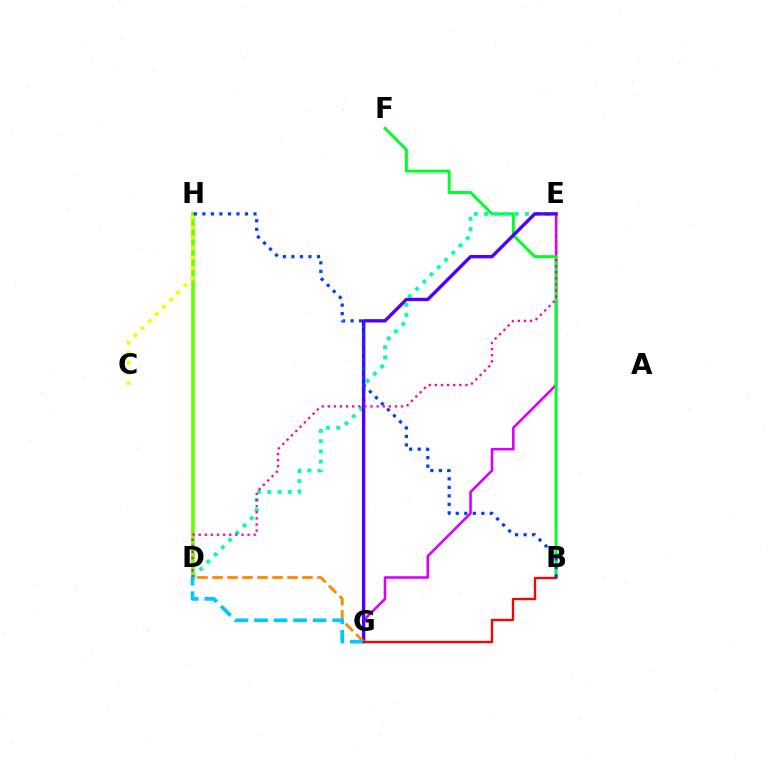{('D', 'H'): [{'color': '#66ff00', 'line_style': 'solid', 'thickness': 2.63}], ('C', 'H'): [{'color': '#eeff00', 'line_style': 'dotted', 'thickness': 2.75}], ('E', 'G'): [{'color': '#d600ff', 'line_style': 'solid', 'thickness': 1.86}, {'color': '#4f00ff', 'line_style': 'solid', 'thickness': 2.42}], ('B', 'F'): [{'color': '#00ff27', 'line_style': 'solid', 'thickness': 2.12}], ('D', 'E'): [{'color': '#00ffaf', 'line_style': 'dotted', 'thickness': 2.78}, {'color': '#ff00a0', 'line_style': 'dotted', 'thickness': 1.66}], ('D', 'G'): [{'color': '#ff8800', 'line_style': 'dashed', 'thickness': 2.04}, {'color': '#00c7ff', 'line_style': 'dashed', 'thickness': 2.65}], ('B', 'H'): [{'color': '#003fff', 'line_style': 'dotted', 'thickness': 2.32}], ('B', 'G'): [{'color': '#ff0000', 'line_style': 'solid', 'thickness': 1.67}]}